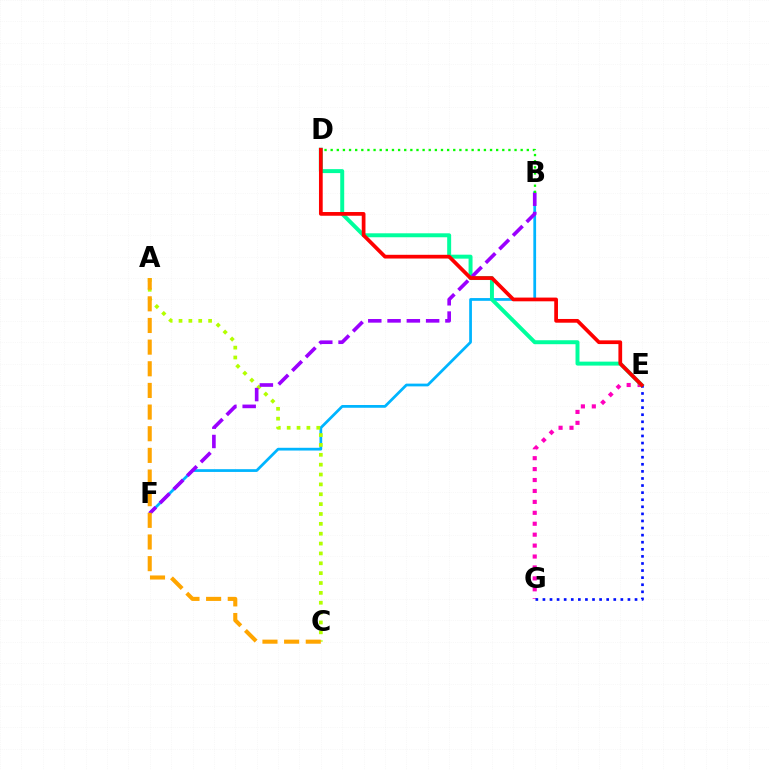{('B', 'F'): [{'color': '#00b5ff', 'line_style': 'solid', 'thickness': 1.98}, {'color': '#9b00ff', 'line_style': 'dashed', 'thickness': 2.62}], ('A', 'C'): [{'color': '#b3ff00', 'line_style': 'dotted', 'thickness': 2.68}, {'color': '#ffa500', 'line_style': 'dashed', 'thickness': 2.94}], ('E', 'G'): [{'color': '#ff00bd', 'line_style': 'dotted', 'thickness': 2.97}, {'color': '#0010ff', 'line_style': 'dotted', 'thickness': 1.92}], ('D', 'E'): [{'color': '#00ff9d', 'line_style': 'solid', 'thickness': 2.85}, {'color': '#ff0000', 'line_style': 'solid', 'thickness': 2.69}], ('B', 'D'): [{'color': '#08ff00', 'line_style': 'dotted', 'thickness': 1.67}]}